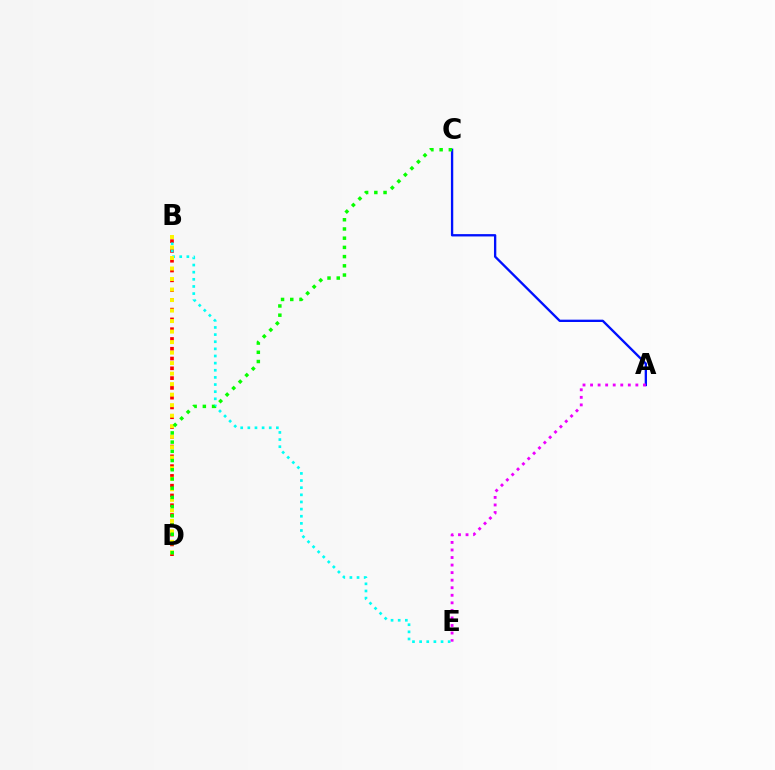{('B', 'D'): [{'color': '#ff0000', 'line_style': 'dotted', 'thickness': 2.66}, {'color': '#fcf500', 'line_style': 'dotted', 'thickness': 2.86}], ('A', 'C'): [{'color': '#0010ff', 'line_style': 'solid', 'thickness': 1.68}], ('B', 'E'): [{'color': '#00fff6', 'line_style': 'dotted', 'thickness': 1.94}], ('A', 'E'): [{'color': '#ee00ff', 'line_style': 'dotted', 'thickness': 2.05}], ('C', 'D'): [{'color': '#08ff00', 'line_style': 'dotted', 'thickness': 2.5}]}